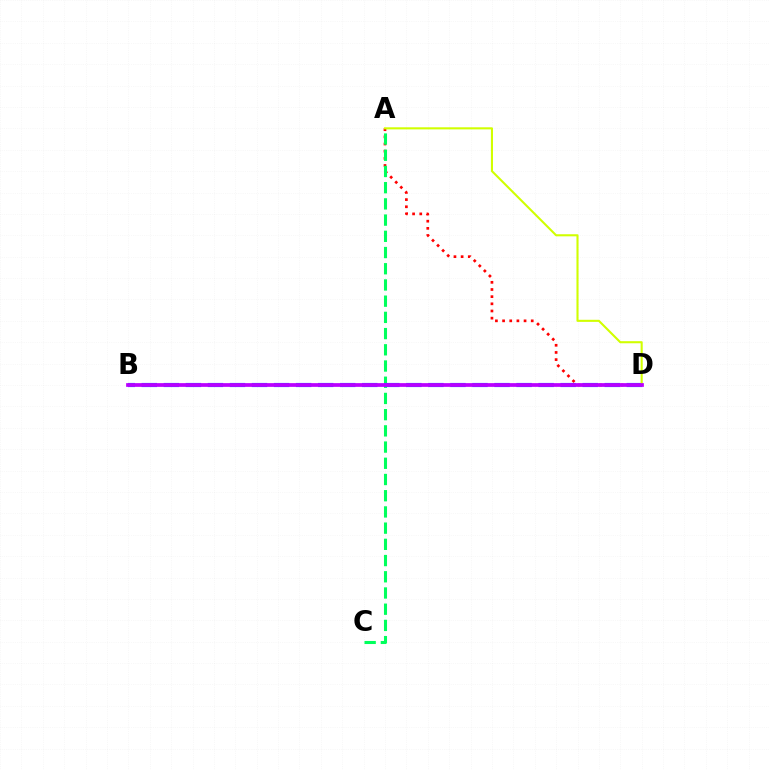{('A', 'D'): [{'color': '#ff0000', 'line_style': 'dotted', 'thickness': 1.95}, {'color': '#d1ff00', 'line_style': 'solid', 'thickness': 1.51}], ('A', 'C'): [{'color': '#00ff5c', 'line_style': 'dashed', 'thickness': 2.2}], ('B', 'D'): [{'color': '#0074ff', 'line_style': 'dashed', 'thickness': 2.99}, {'color': '#b900ff', 'line_style': 'solid', 'thickness': 2.69}]}